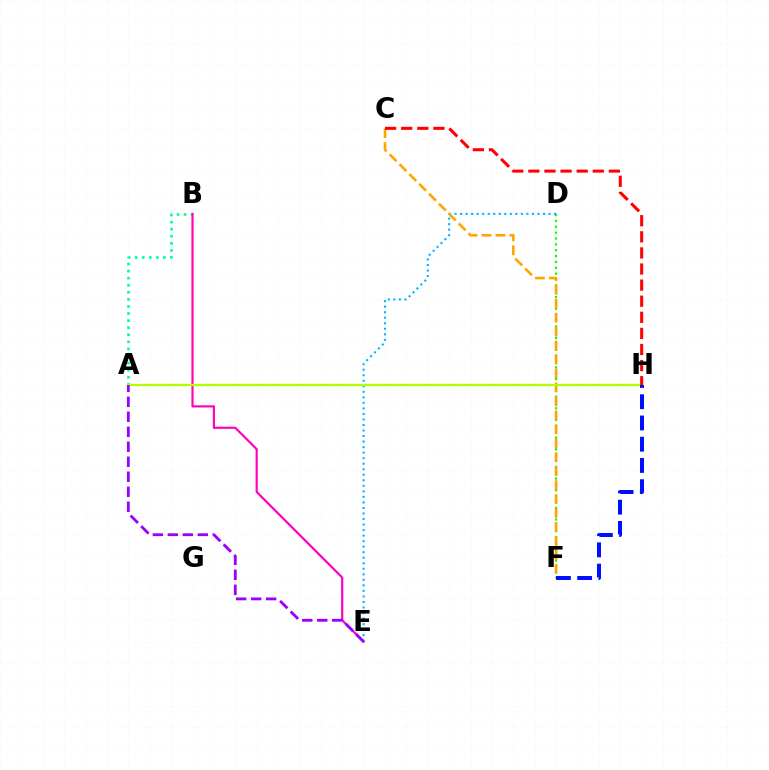{('A', 'B'): [{'color': '#00ff9d', 'line_style': 'dotted', 'thickness': 1.92}], ('D', 'F'): [{'color': '#08ff00', 'line_style': 'dotted', 'thickness': 1.59}], ('B', 'E'): [{'color': '#ff00bd', 'line_style': 'solid', 'thickness': 1.56}], ('D', 'E'): [{'color': '#00b5ff', 'line_style': 'dotted', 'thickness': 1.5}], ('C', 'F'): [{'color': '#ffa500', 'line_style': 'dashed', 'thickness': 1.9}], ('A', 'H'): [{'color': '#b3ff00', 'line_style': 'solid', 'thickness': 1.65}], ('A', 'E'): [{'color': '#9b00ff', 'line_style': 'dashed', 'thickness': 2.04}], ('C', 'H'): [{'color': '#ff0000', 'line_style': 'dashed', 'thickness': 2.19}], ('F', 'H'): [{'color': '#0010ff', 'line_style': 'dashed', 'thickness': 2.89}]}